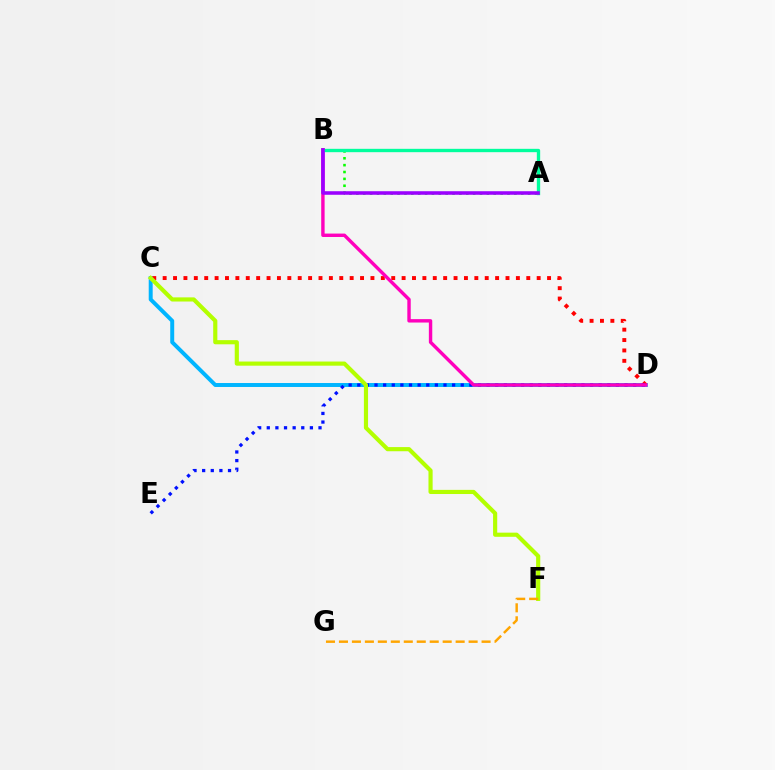{('C', 'D'): [{'color': '#00b5ff', 'line_style': 'solid', 'thickness': 2.85}, {'color': '#ff0000', 'line_style': 'dotted', 'thickness': 2.82}], ('D', 'E'): [{'color': '#0010ff', 'line_style': 'dotted', 'thickness': 2.34}], ('B', 'D'): [{'color': '#ff00bd', 'line_style': 'solid', 'thickness': 2.45}], ('C', 'F'): [{'color': '#b3ff00', 'line_style': 'solid', 'thickness': 2.99}], ('A', 'B'): [{'color': '#08ff00', 'line_style': 'dotted', 'thickness': 1.87}, {'color': '#00ff9d', 'line_style': 'solid', 'thickness': 2.41}, {'color': '#9b00ff', 'line_style': 'solid', 'thickness': 2.56}], ('F', 'G'): [{'color': '#ffa500', 'line_style': 'dashed', 'thickness': 1.76}]}